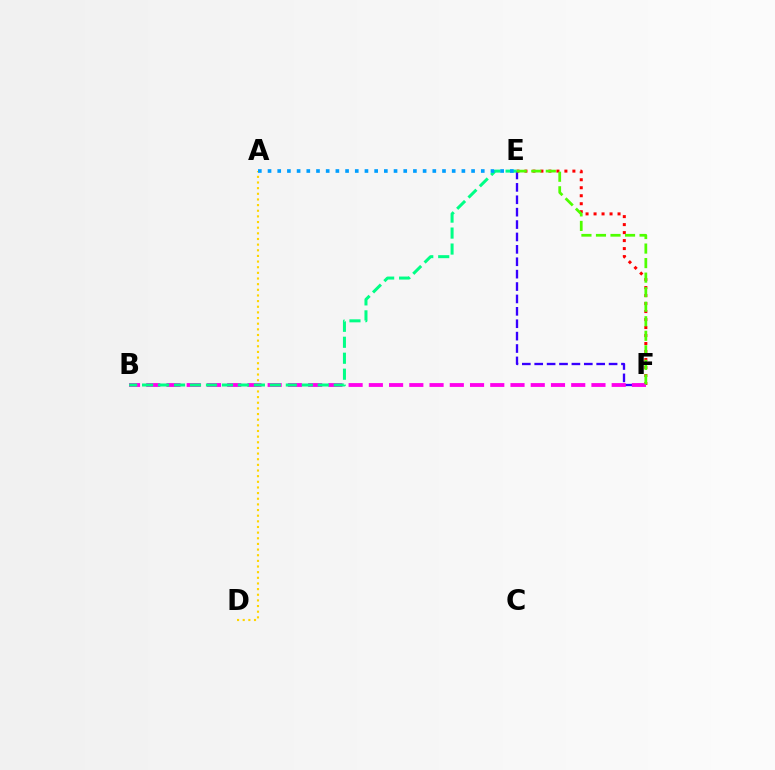{('A', 'D'): [{'color': '#ffd500', 'line_style': 'dotted', 'thickness': 1.53}], ('E', 'F'): [{'color': '#3700ff', 'line_style': 'dashed', 'thickness': 1.68}, {'color': '#ff0000', 'line_style': 'dotted', 'thickness': 2.17}, {'color': '#4fff00', 'line_style': 'dashed', 'thickness': 1.97}], ('B', 'F'): [{'color': '#ff00ed', 'line_style': 'dashed', 'thickness': 2.75}], ('B', 'E'): [{'color': '#00ff86', 'line_style': 'dashed', 'thickness': 2.17}], ('A', 'E'): [{'color': '#009eff', 'line_style': 'dotted', 'thickness': 2.63}]}